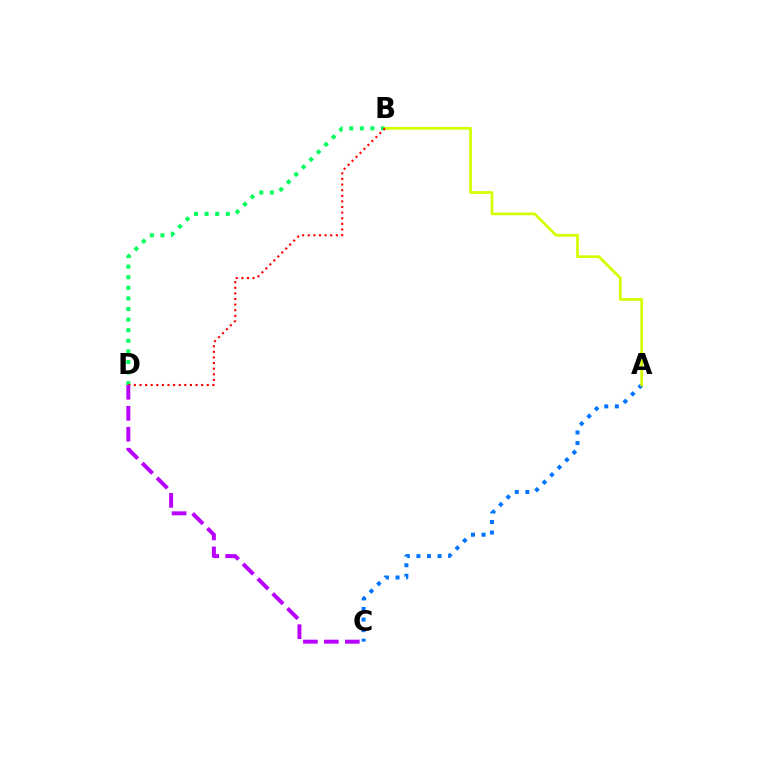{('A', 'C'): [{'color': '#0074ff', 'line_style': 'dotted', 'thickness': 2.87}], ('B', 'D'): [{'color': '#00ff5c', 'line_style': 'dotted', 'thickness': 2.88}, {'color': '#ff0000', 'line_style': 'dotted', 'thickness': 1.52}], ('A', 'B'): [{'color': '#d1ff00', 'line_style': 'solid', 'thickness': 1.97}], ('C', 'D'): [{'color': '#b900ff', 'line_style': 'dashed', 'thickness': 2.85}]}